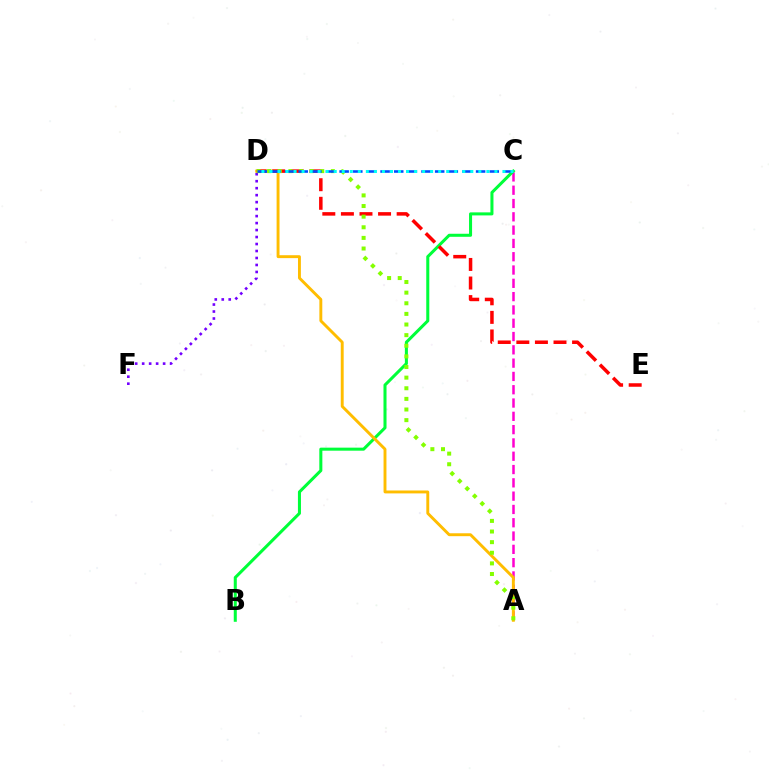{('A', 'C'): [{'color': '#ff00cf', 'line_style': 'dashed', 'thickness': 1.81}], ('D', 'F'): [{'color': '#7200ff', 'line_style': 'dotted', 'thickness': 1.9}], ('B', 'C'): [{'color': '#00ff39', 'line_style': 'solid', 'thickness': 2.19}], ('A', 'D'): [{'color': '#ffbd00', 'line_style': 'solid', 'thickness': 2.09}, {'color': '#84ff00', 'line_style': 'dotted', 'thickness': 2.89}], ('D', 'E'): [{'color': '#ff0000', 'line_style': 'dashed', 'thickness': 2.52}], ('C', 'D'): [{'color': '#004bff', 'line_style': 'dashed', 'thickness': 1.85}, {'color': '#00fff6', 'line_style': 'dotted', 'thickness': 2.18}]}